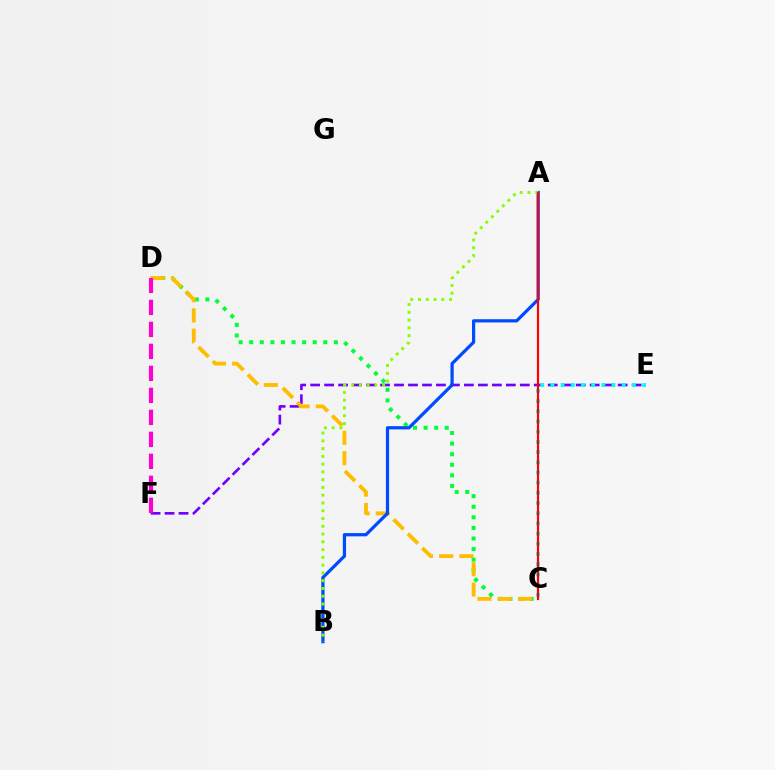{('E', 'F'): [{'color': '#7200ff', 'line_style': 'dashed', 'thickness': 1.9}], ('C', 'D'): [{'color': '#00ff39', 'line_style': 'dotted', 'thickness': 2.88}, {'color': '#ffbd00', 'line_style': 'dashed', 'thickness': 2.75}], ('A', 'B'): [{'color': '#004bff', 'line_style': 'solid', 'thickness': 2.33}, {'color': '#84ff00', 'line_style': 'dotted', 'thickness': 2.11}], ('D', 'F'): [{'color': '#ff00cf', 'line_style': 'dashed', 'thickness': 2.99}], ('C', 'E'): [{'color': '#00fff6', 'line_style': 'dotted', 'thickness': 2.77}], ('A', 'C'): [{'color': '#ff0000', 'line_style': 'solid', 'thickness': 1.57}]}